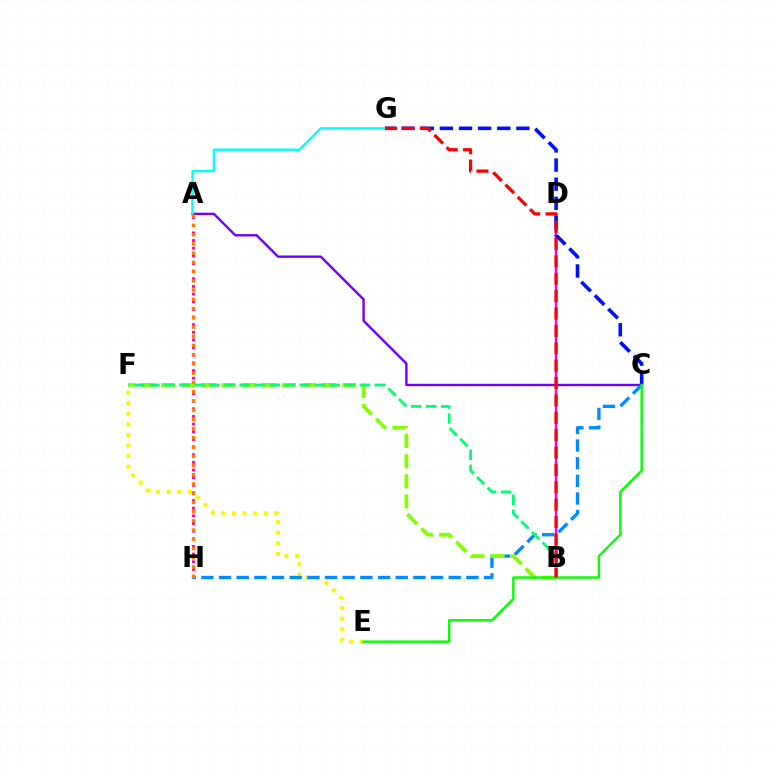{('A', 'C'): [{'color': '#7200ff', 'line_style': 'solid', 'thickness': 1.73}], ('E', 'F'): [{'color': '#fcf500', 'line_style': 'dotted', 'thickness': 2.88}], ('A', 'H'): [{'color': '#ff0094', 'line_style': 'dotted', 'thickness': 2.08}, {'color': '#ff7c00', 'line_style': 'dotted', 'thickness': 2.51}], ('B', 'D'): [{'color': '#ee00ff', 'line_style': 'solid', 'thickness': 1.72}], ('C', 'H'): [{'color': '#008cff', 'line_style': 'dashed', 'thickness': 2.4}], ('C', 'G'): [{'color': '#0010ff', 'line_style': 'dashed', 'thickness': 2.6}], ('B', 'F'): [{'color': '#84ff00', 'line_style': 'dashed', 'thickness': 2.73}, {'color': '#00ff74', 'line_style': 'dashed', 'thickness': 2.04}], ('C', 'E'): [{'color': '#08ff00', 'line_style': 'solid', 'thickness': 1.75}], ('A', 'G'): [{'color': '#00fff6', 'line_style': 'solid', 'thickness': 1.72}], ('B', 'G'): [{'color': '#ff0000', 'line_style': 'dashed', 'thickness': 2.36}]}